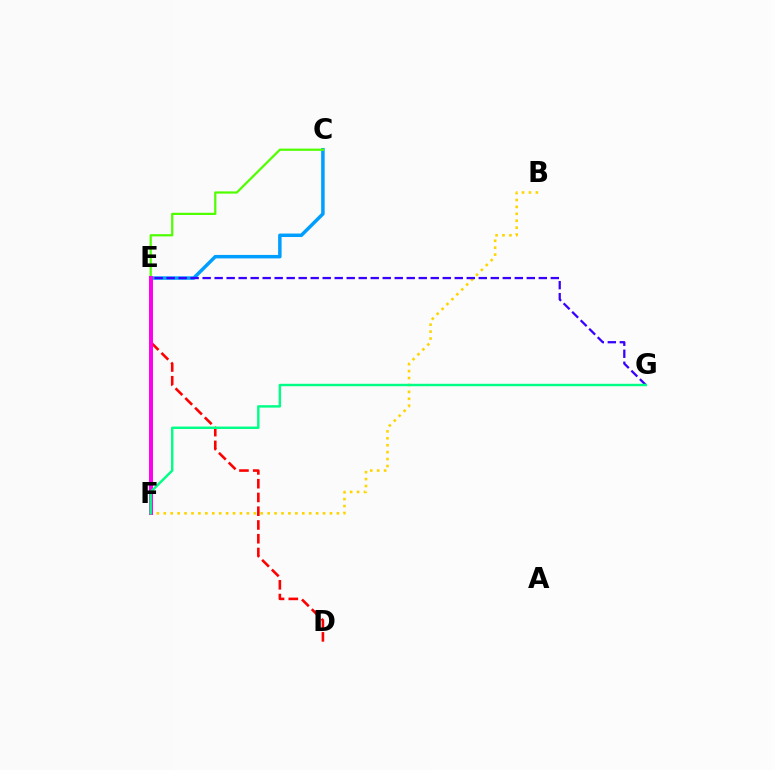{('B', 'F'): [{'color': '#ffd500', 'line_style': 'dotted', 'thickness': 1.88}], ('D', 'E'): [{'color': '#ff0000', 'line_style': 'dashed', 'thickness': 1.87}], ('C', 'E'): [{'color': '#009eff', 'line_style': 'solid', 'thickness': 2.5}, {'color': '#4fff00', 'line_style': 'solid', 'thickness': 1.6}], ('E', 'G'): [{'color': '#3700ff', 'line_style': 'dashed', 'thickness': 1.63}], ('E', 'F'): [{'color': '#ff00ed', 'line_style': 'solid', 'thickness': 2.85}], ('F', 'G'): [{'color': '#00ff86', 'line_style': 'solid', 'thickness': 1.75}]}